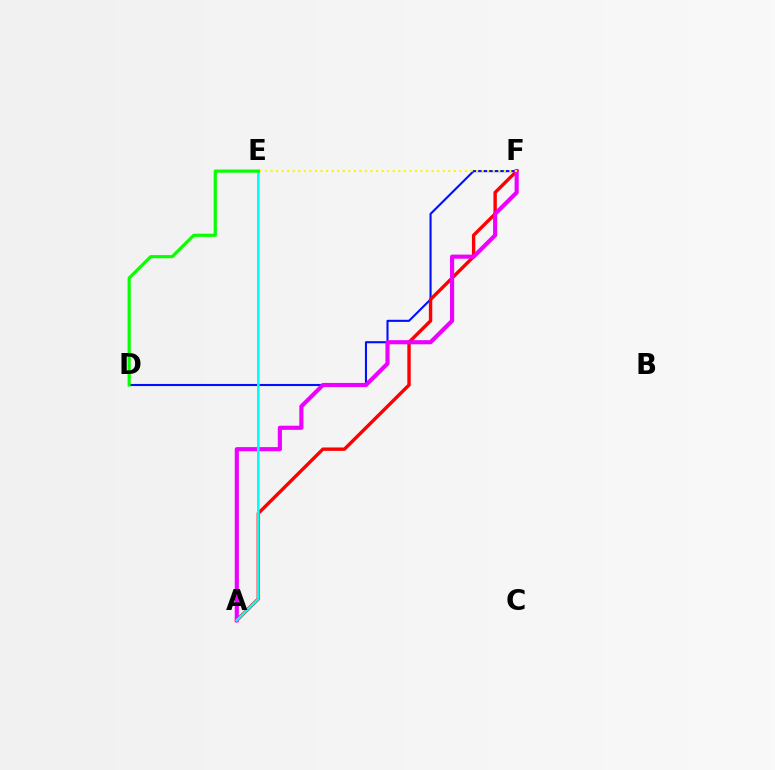{('D', 'F'): [{'color': '#0010ff', 'line_style': 'solid', 'thickness': 1.52}], ('A', 'F'): [{'color': '#ff0000', 'line_style': 'solid', 'thickness': 2.44}, {'color': '#ee00ff', 'line_style': 'solid', 'thickness': 2.97}], ('E', 'F'): [{'color': '#fcf500', 'line_style': 'dotted', 'thickness': 1.51}], ('A', 'E'): [{'color': '#00fff6', 'line_style': 'solid', 'thickness': 1.87}], ('D', 'E'): [{'color': '#08ff00', 'line_style': 'solid', 'thickness': 2.28}]}